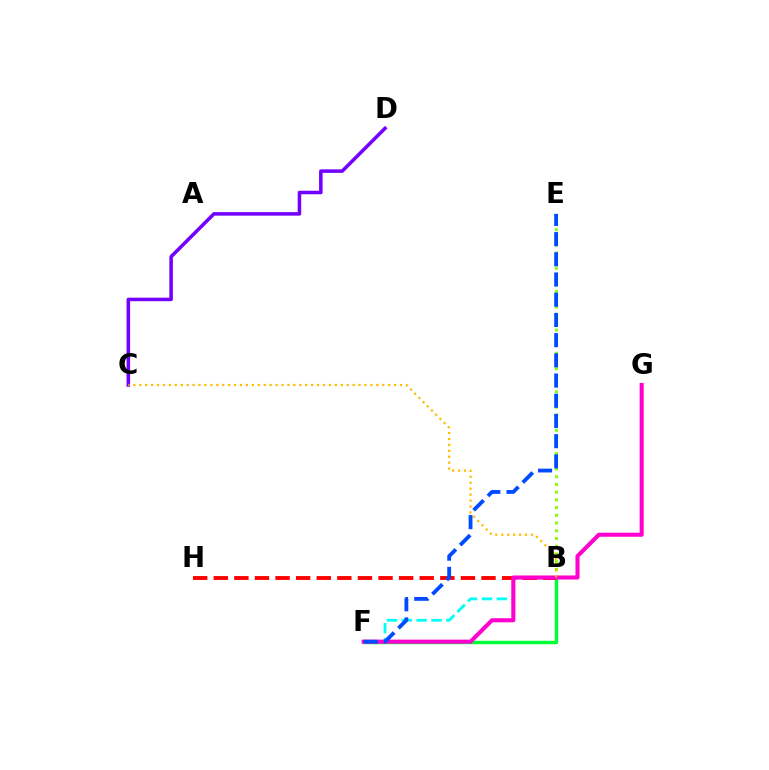{('B', 'E'): [{'color': '#84ff00', 'line_style': 'dotted', 'thickness': 2.1}], ('B', 'F'): [{'color': '#00fff6', 'line_style': 'dashed', 'thickness': 2.02}, {'color': '#00ff39', 'line_style': 'solid', 'thickness': 2.48}], ('B', 'H'): [{'color': '#ff0000', 'line_style': 'dashed', 'thickness': 2.8}], ('F', 'G'): [{'color': '#ff00cf', 'line_style': 'solid', 'thickness': 2.93}], ('C', 'D'): [{'color': '#7200ff', 'line_style': 'solid', 'thickness': 2.54}], ('B', 'C'): [{'color': '#ffbd00', 'line_style': 'dotted', 'thickness': 1.61}], ('E', 'F'): [{'color': '#004bff', 'line_style': 'dashed', 'thickness': 2.74}]}